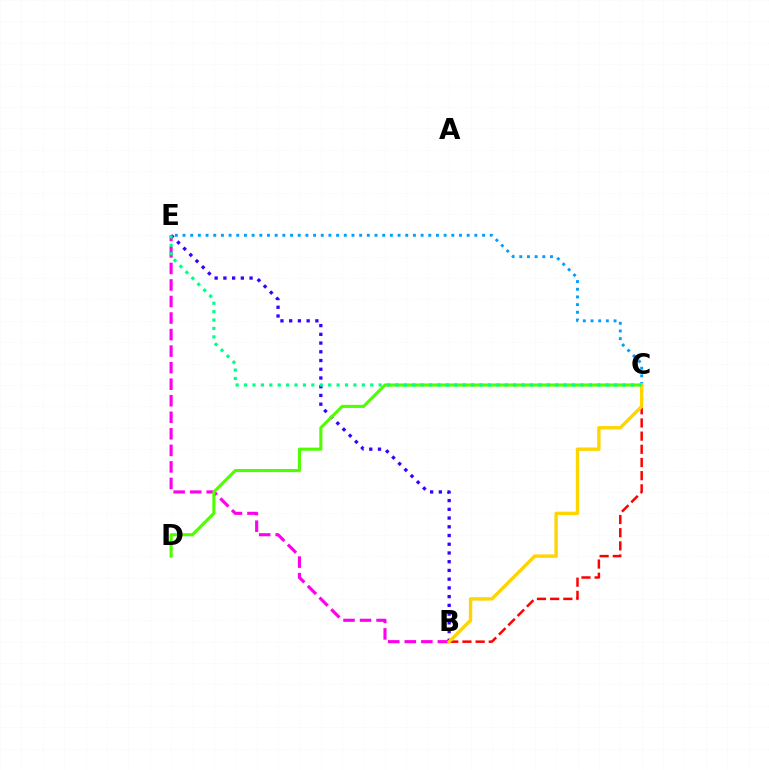{('B', 'E'): [{'color': '#ff00ed', 'line_style': 'dashed', 'thickness': 2.25}, {'color': '#3700ff', 'line_style': 'dotted', 'thickness': 2.37}], ('C', 'E'): [{'color': '#009eff', 'line_style': 'dotted', 'thickness': 2.09}, {'color': '#00ff86', 'line_style': 'dotted', 'thickness': 2.29}], ('C', 'D'): [{'color': '#4fff00', 'line_style': 'solid', 'thickness': 2.23}], ('B', 'C'): [{'color': '#ff0000', 'line_style': 'dashed', 'thickness': 1.79}, {'color': '#ffd500', 'line_style': 'solid', 'thickness': 2.43}]}